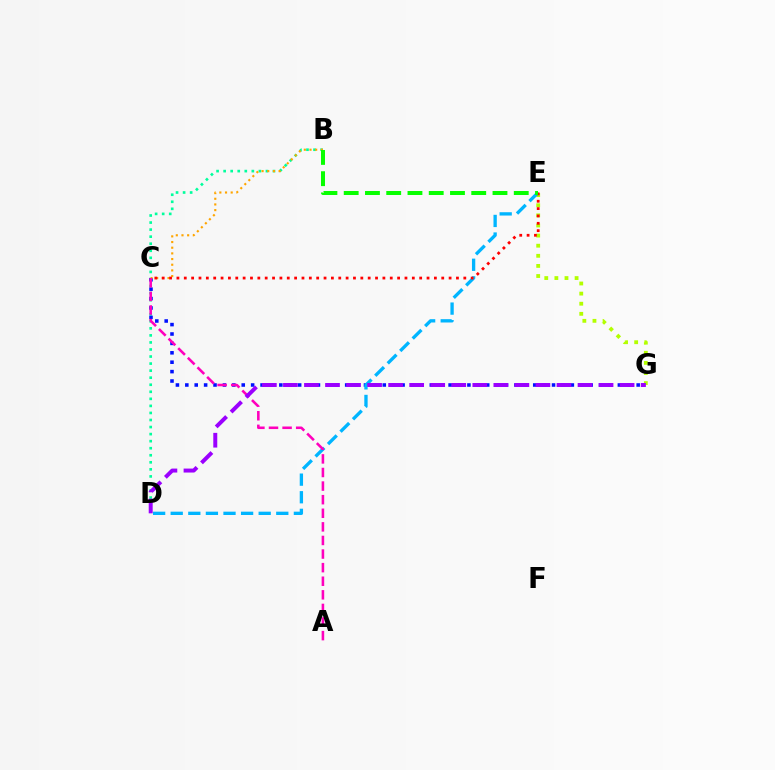{('B', 'D'): [{'color': '#00ff9d', 'line_style': 'dotted', 'thickness': 1.92}], ('C', 'G'): [{'color': '#0010ff', 'line_style': 'dotted', 'thickness': 2.55}], ('B', 'C'): [{'color': '#ffa500', 'line_style': 'dotted', 'thickness': 1.54}], ('E', 'G'): [{'color': '#b3ff00', 'line_style': 'dotted', 'thickness': 2.75}], ('D', 'E'): [{'color': '#00b5ff', 'line_style': 'dashed', 'thickness': 2.39}], ('A', 'C'): [{'color': '#ff00bd', 'line_style': 'dashed', 'thickness': 1.85}], ('D', 'G'): [{'color': '#9b00ff', 'line_style': 'dashed', 'thickness': 2.86}], ('C', 'E'): [{'color': '#ff0000', 'line_style': 'dotted', 'thickness': 2.0}], ('B', 'E'): [{'color': '#08ff00', 'line_style': 'dashed', 'thickness': 2.89}]}